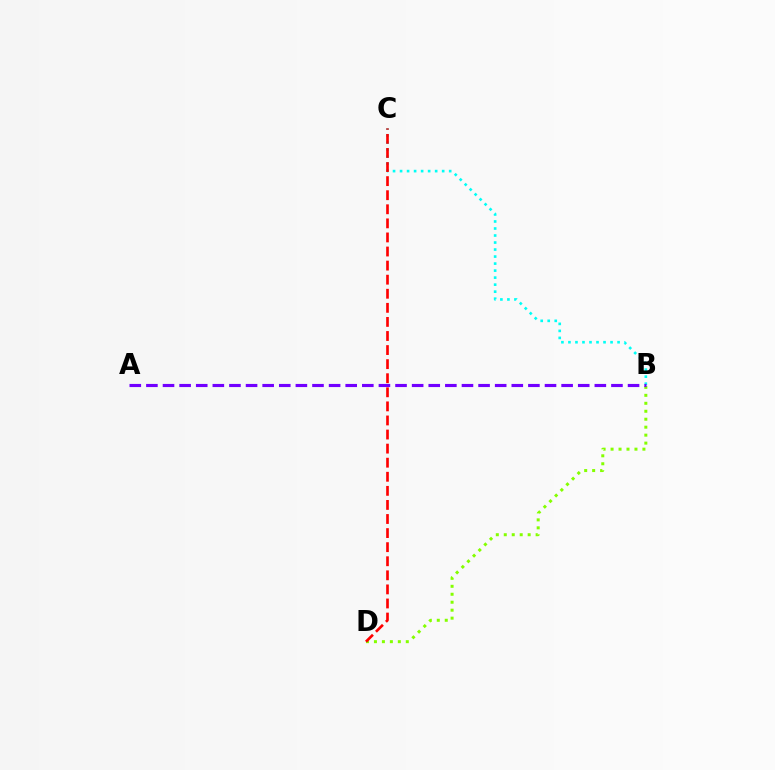{('B', 'C'): [{'color': '#00fff6', 'line_style': 'dotted', 'thickness': 1.91}], ('B', 'D'): [{'color': '#84ff00', 'line_style': 'dotted', 'thickness': 2.16}], ('A', 'B'): [{'color': '#7200ff', 'line_style': 'dashed', 'thickness': 2.26}], ('C', 'D'): [{'color': '#ff0000', 'line_style': 'dashed', 'thickness': 1.91}]}